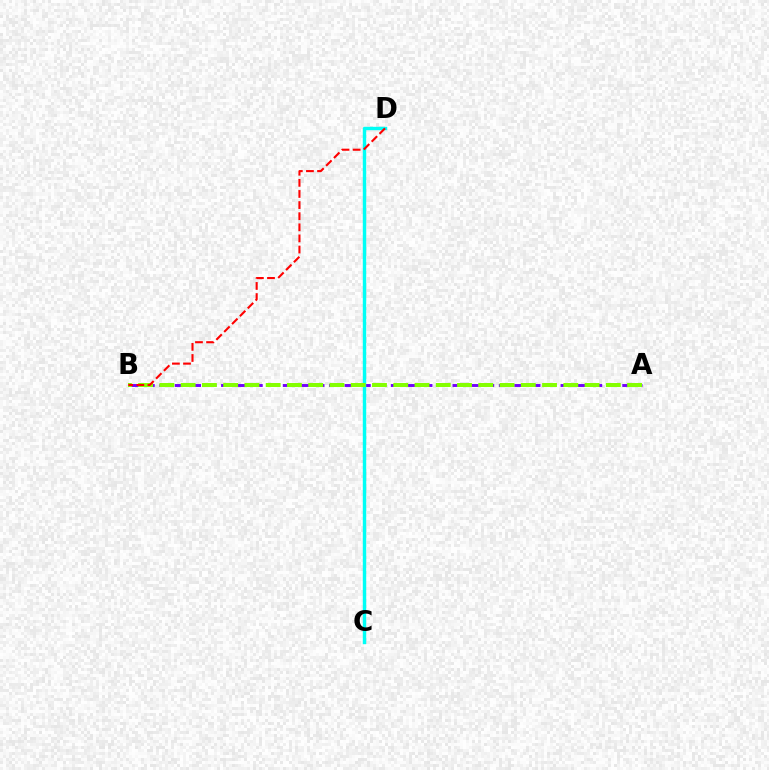{('A', 'B'): [{'color': '#7200ff', 'line_style': 'dashed', 'thickness': 2.1}, {'color': '#84ff00', 'line_style': 'dashed', 'thickness': 2.89}], ('C', 'D'): [{'color': '#00fff6', 'line_style': 'solid', 'thickness': 2.46}], ('B', 'D'): [{'color': '#ff0000', 'line_style': 'dashed', 'thickness': 1.51}]}